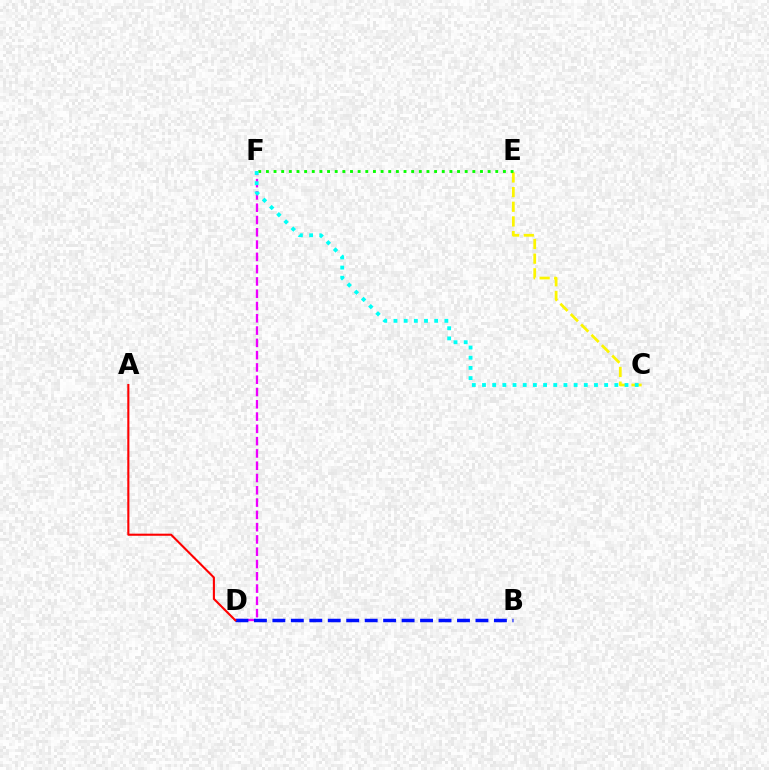{('C', 'E'): [{'color': '#fcf500', 'line_style': 'dashed', 'thickness': 1.99}], ('D', 'F'): [{'color': '#ee00ff', 'line_style': 'dashed', 'thickness': 1.67}], ('B', 'D'): [{'color': '#0010ff', 'line_style': 'dashed', 'thickness': 2.51}], ('E', 'F'): [{'color': '#08ff00', 'line_style': 'dotted', 'thickness': 2.08}], ('A', 'D'): [{'color': '#ff0000', 'line_style': 'solid', 'thickness': 1.51}], ('C', 'F'): [{'color': '#00fff6', 'line_style': 'dotted', 'thickness': 2.77}]}